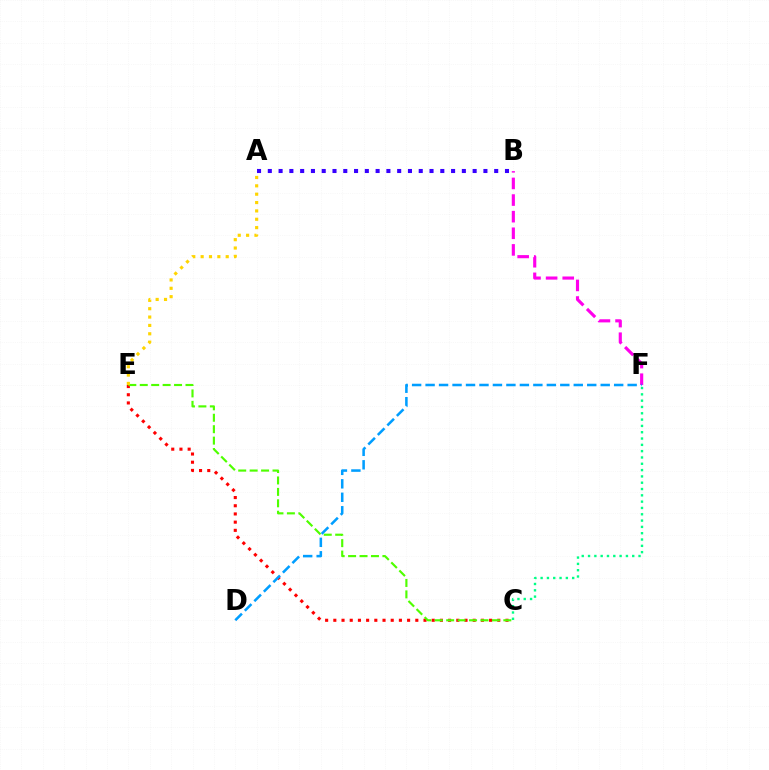{('A', 'B'): [{'color': '#3700ff', 'line_style': 'dotted', 'thickness': 2.93}], ('C', 'E'): [{'color': '#ff0000', 'line_style': 'dotted', 'thickness': 2.23}, {'color': '#4fff00', 'line_style': 'dashed', 'thickness': 1.55}], ('C', 'F'): [{'color': '#00ff86', 'line_style': 'dotted', 'thickness': 1.71}], ('B', 'F'): [{'color': '#ff00ed', 'line_style': 'dashed', 'thickness': 2.26}], ('A', 'E'): [{'color': '#ffd500', 'line_style': 'dotted', 'thickness': 2.27}], ('D', 'F'): [{'color': '#009eff', 'line_style': 'dashed', 'thickness': 1.83}]}